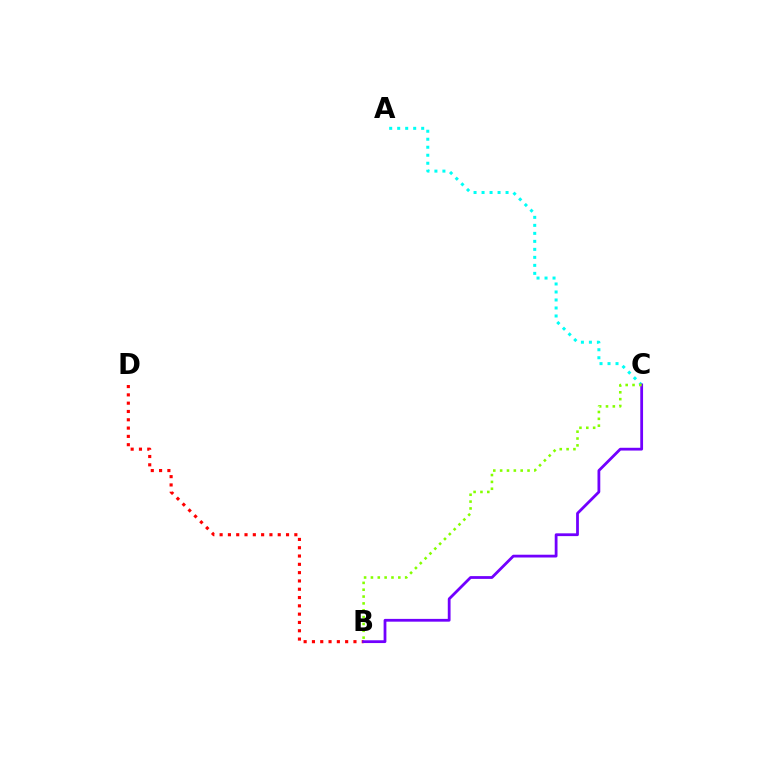{('A', 'C'): [{'color': '#00fff6', 'line_style': 'dotted', 'thickness': 2.17}], ('B', 'D'): [{'color': '#ff0000', 'line_style': 'dotted', 'thickness': 2.26}], ('B', 'C'): [{'color': '#7200ff', 'line_style': 'solid', 'thickness': 2.0}, {'color': '#84ff00', 'line_style': 'dotted', 'thickness': 1.86}]}